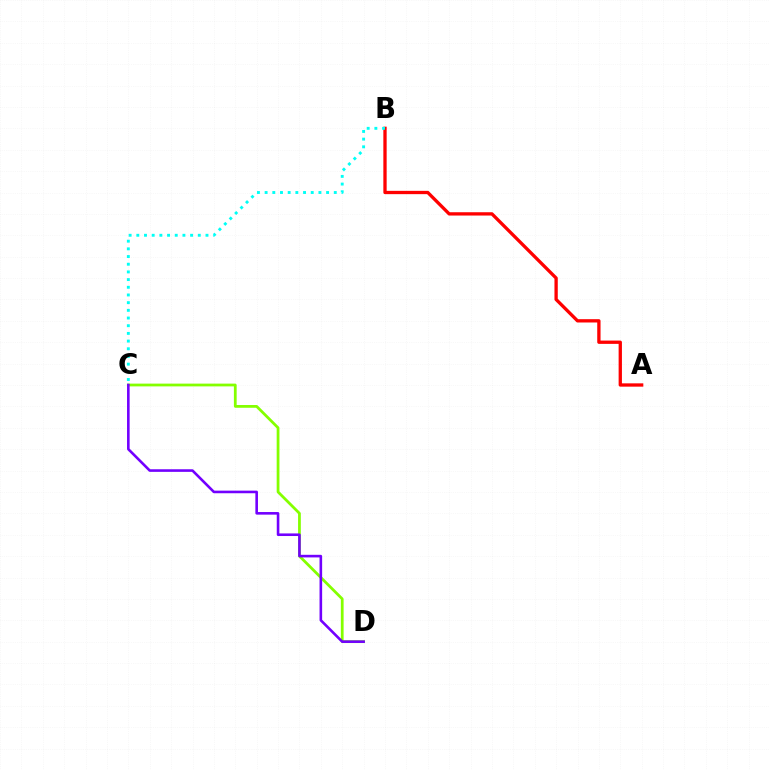{('A', 'B'): [{'color': '#ff0000', 'line_style': 'solid', 'thickness': 2.38}], ('B', 'C'): [{'color': '#00fff6', 'line_style': 'dotted', 'thickness': 2.09}], ('C', 'D'): [{'color': '#84ff00', 'line_style': 'solid', 'thickness': 1.99}, {'color': '#7200ff', 'line_style': 'solid', 'thickness': 1.88}]}